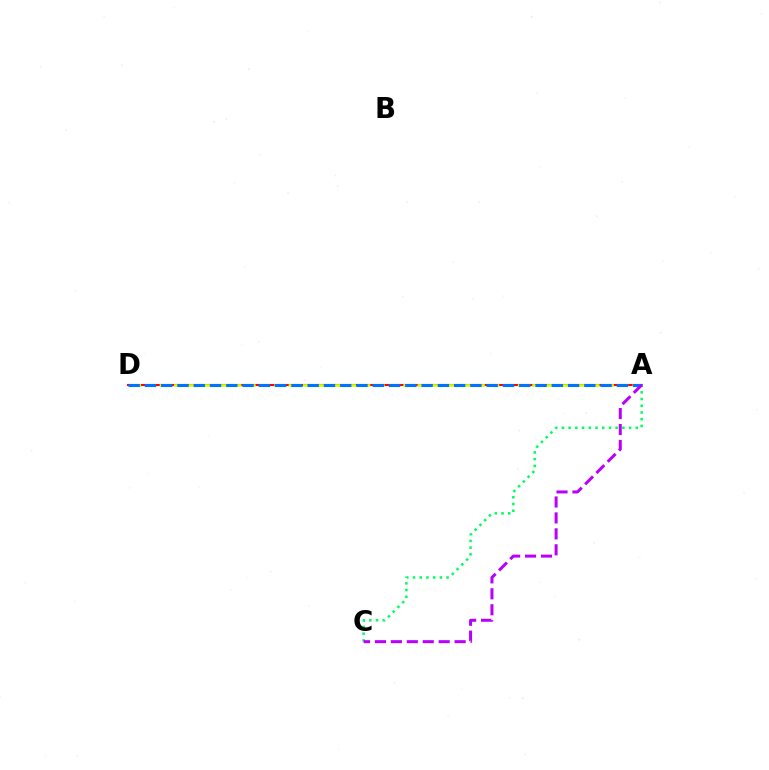{('A', 'D'): [{'color': '#ff0000', 'line_style': 'solid', 'thickness': 1.51}, {'color': '#d1ff00', 'line_style': 'dashed', 'thickness': 1.95}, {'color': '#0074ff', 'line_style': 'dashed', 'thickness': 2.21}], ('A', 'C'): [{'color': '#00ff5c', 'line_style': 'dotted', 'thickness': 1.82}, {'color': '#b900ff', 'line_style': 'dashed', 'thickness': 2.17}]}